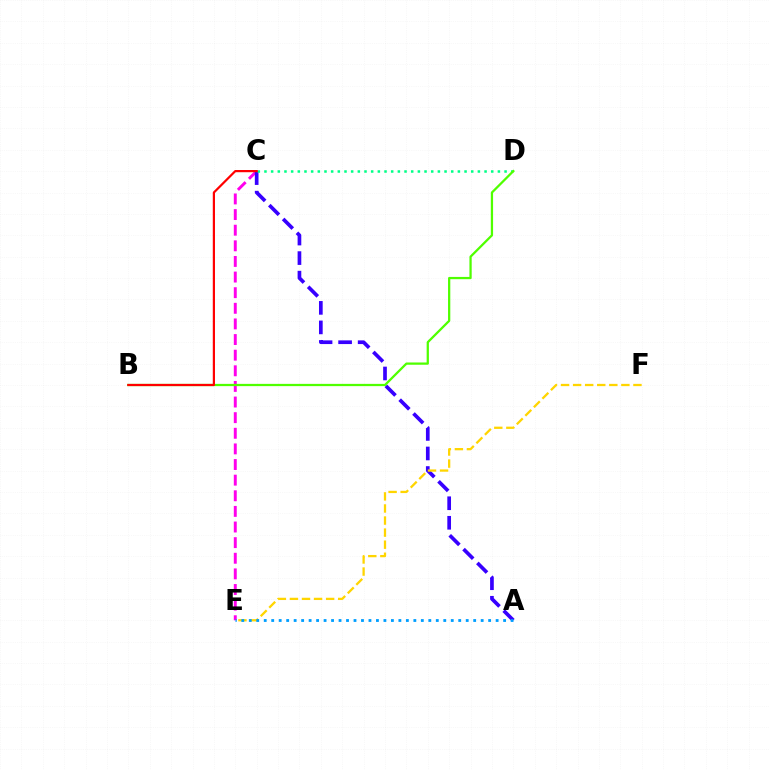{('C', 'E'): [{'color': '#ff00ed', 'line_style': 'dashed', 'thickness': 2.12}], ('A', 'C'): [{'color': '#3700ff', 'line_style': 'dashed', 'thickness': 2.65}], ('C', 'D'): [{'color': '#00ff86', 'line_style': 'dotted', 'thickness': 1.81}], ('E', 'F'): [{'color': '#ffd500', 'line_style': 'dashed', 'thickness': 1.64}], ('B', 'D'): [{'color': '#4fff00', 'line_style': 'solid', 'thickness': 1.63}], ('A', 'E'): [{'color': '#009eff', 'line_style': 'dotted', 'thickness': 2.03}], ('B', 'C'): [{'color': '#ff0000', 'line_style': 'solid', 'thickness': 1.59}]}